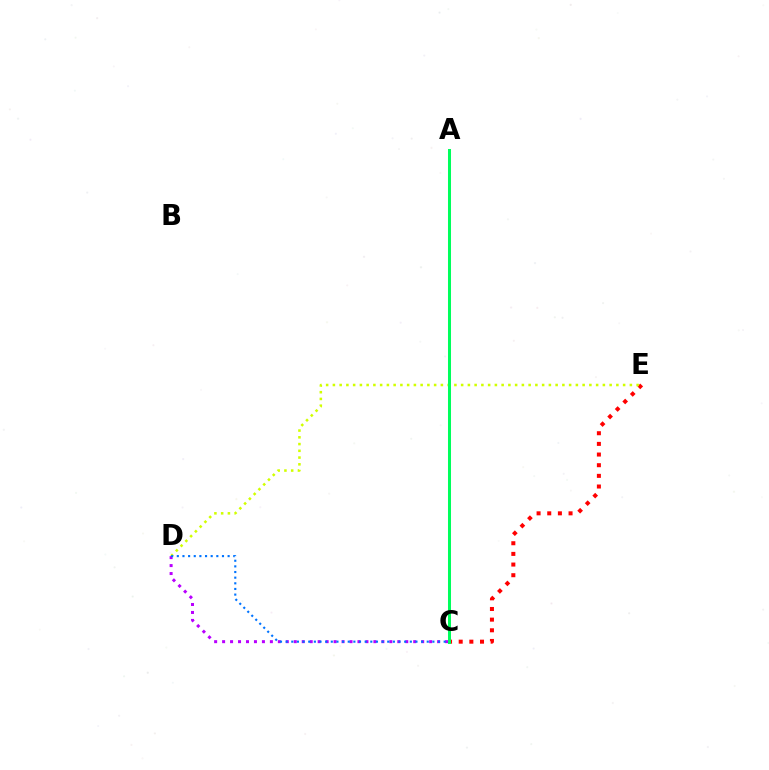{('C', 'E'): [{'color': '#ff0000', 'line_style': 'dotted', 'thickness': 2.9}], ('D', 'E'): [{'color': '#d1ff00', 'line_style': 'dotted', 'thickness': 1.83}], ('A', 'C'): [{'color': '#00ff5c', 'line_style': 'solid', 'thickness': 2.17}], ('C', 'D'): [{'color': '#b900ff', 'line_style': 'dotted', 'thickness': 2.16}, {'color': '#0074ff', 'line_style': 'dotted', 'thickness': 1.53}]}